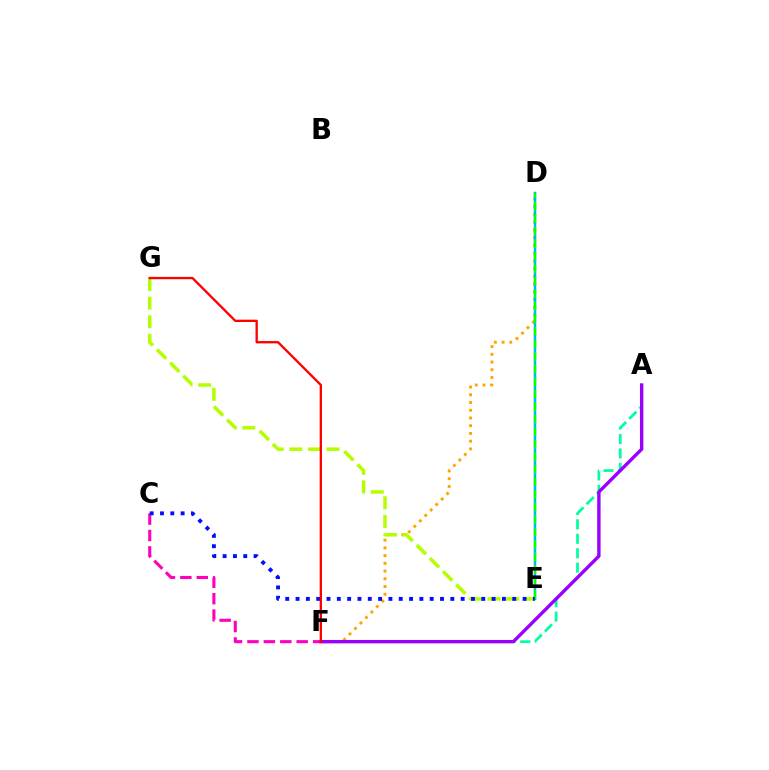{('D', 'F'): [{'color': '#ffa500', 'line_style': 'dotted', 'thickness': 2.1}], ('A', 'F'): [{'color': '#00ff9d', 'line_style': 'dashed', 'thickness': 1.96}, {'color': '#9b00ff', 'line_style': 'solid', 'thickness': 2.43}], ('D', 'E'): [{'color': '#00b5ff', 'line_style': 'solid', 'thickness': 1.78}, {'color': '#08ff00', 'line_style': 'dashed', 'thickness': 1.7}], ('E', 'G'): [{'color': '#b3ff00', 'line_style': 'dashed', 'thickness': 2.53}], ('C', 'F'): [{'color': '#ff00bd', 'line_style': 'dashed', 'thickness': 2.23}], ('C', 'E'): [{'color': '#0010ff', 'line_style': 'dotted', 'thickness': 2.8}], ('F', 'G'): [{'color': '#ff0000', 'line_style': 'solid', 'thickness': 1.68}]}